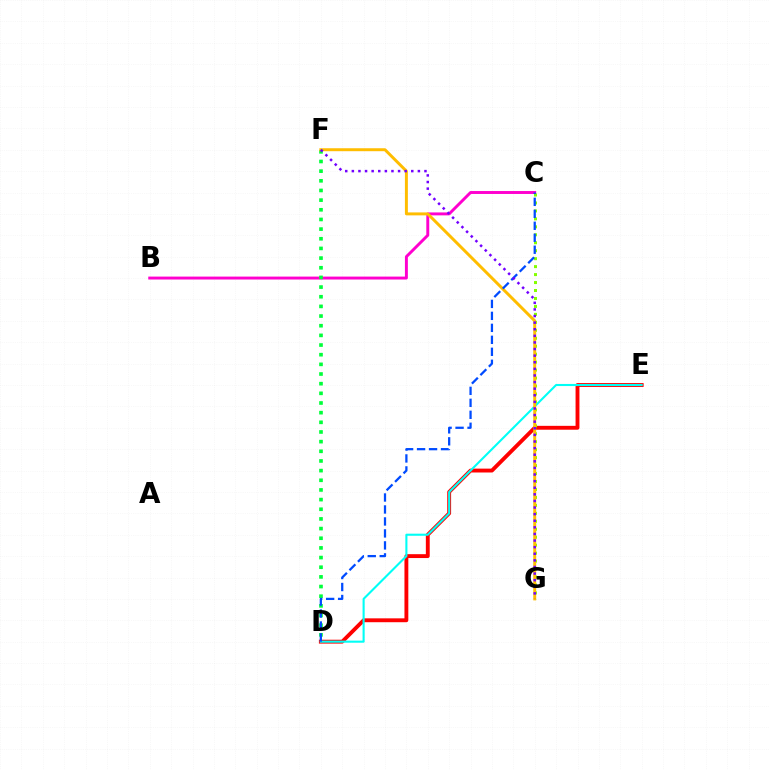{('D', 'E'): [{'color': '#ff0000', 'line_style': 'solid', 'thickness': 2.79}, {'color': '#00fff6', 'line_style': 'solid', 'thickness': 1.51}], ('B', 'C'): [{'color': '#ff00cf', 'line_style': 'solid', 'thickness': 2.11}], ('C', 'G'): [{'color': '#84ff00', 'line_style': 'dotted', 'thickness': 2.16}], ('D', 'F'): [{'color': '#00ff39', 'line_style': 'dotted', 'thickness': 2.62}], ('F', 'G'): [{'color': '#ffbd00', 'line_style': 'solid', 'thickness': 2.13}, {'color': '#7200ff', 'line_style': 'dotted', 'thickness': 1.79}], ('C', 'D'): [{'color': '#004bff', 'line_style': 'dashed', 'thickness': 1.63}]}